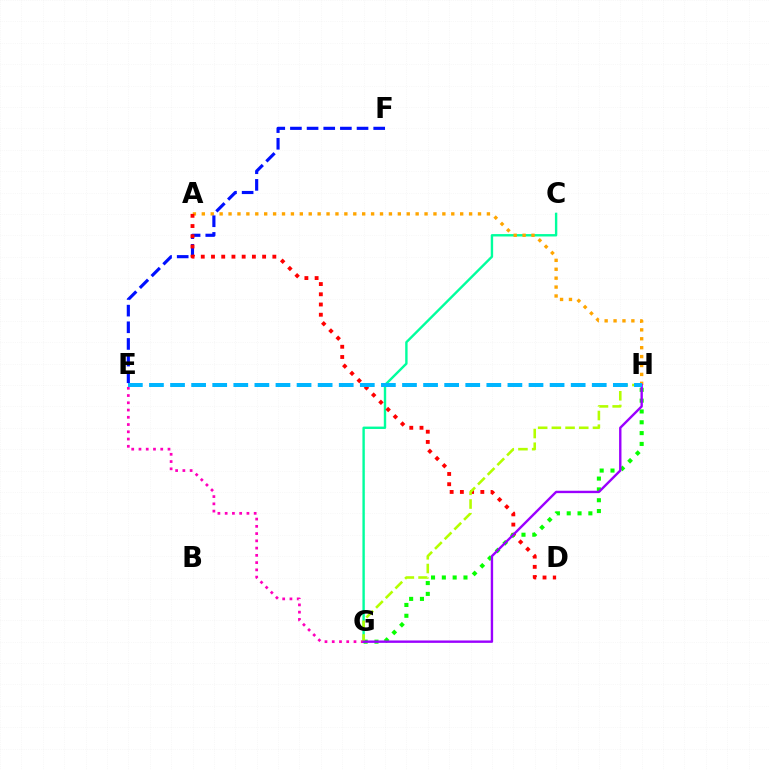{('C', 'G'): [{'color': '#00ff9d', 'line_style': 'solid', 'thickness': 1.72}], ('A', 'H'): [{'color': '#ffa500', 'line_style': 'dotted', 'thickness': 2.42}], ('E', 'F'): [{'color': '#0010ff', 'line_style': 'dashed', 'thickness': 2.26}], ('A', 'D'): [{'color': '#ff0000', 'line_style': 'dotted', 'thickness': 2.78}], ('G', 'H'): [{'color': '#08ff00', 'line_style': 'dotted', 'thickness': 2.94}, {'color': '#b3ff00', 'line_style': 'dashed', 'thickness': 1.86}, {'color': '#9b00ff', 'line_style': 'solid', 'thickness': 1.72}], ('E', 'G'): [{'color': '#ff00bd', 'line_style': 'dotted', 'thickness': 1.97}], ('E', 'H'): [{'color': '#00b5ff', 'line_style': 'dashed', 'thickness': 2.86}]}